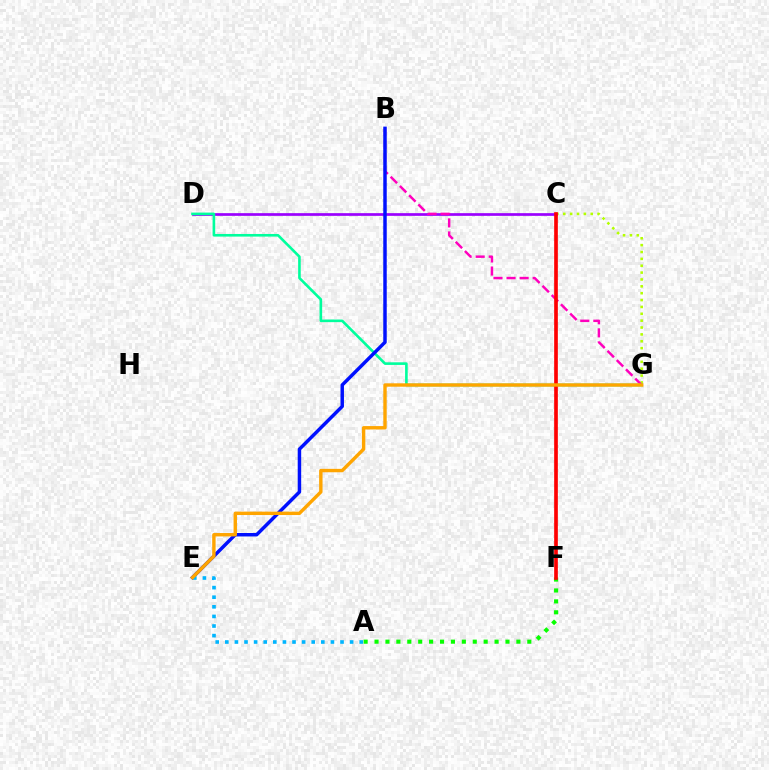{('C', 'G'): [{'color': '#b3ff00', 'line_style': 'dotted', 'thickness': 1.87}], ('A', 'F'): [{'color': '#08ff00', 'line_style': 'dotted', 'thickness': 2.96}], ('C', 'D'): [{'color': '#9b00ff', 'line_style': 'solid', 'thickness': 1.94}], ('B', 'G'): [{'color': '#ff00bd', 'line_style': 'dashed', 'thickness': 1.77}], ('D', 'G'): [{'color': '#00ff9d', 'line_style': 'solid', 'thickness': 1.89}], ('B', 'E'): [{'color': '#0010ff', 'line_style': 'solid', 'thickness': 2.5}], ('A', 'E'): [{'color': '#00b5ff', 'line_style': 'dotted', 'thickness': 2.61}], ('C', 'F'): [{'color': '#ff0000', 'line_style': 'solid', 'thickness': 2.64}], ('E', 'G'): [{'color': '#ffa500', 'line_style': 'solid', 'thickness': 2.45}]}